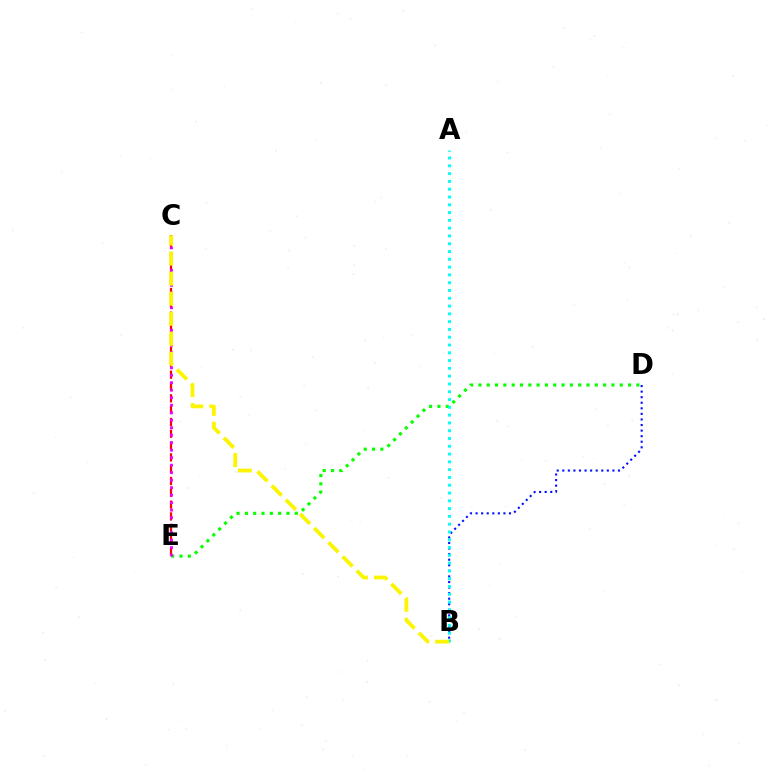{('B', 'D'): [{'color': '#0010ff', 'line_style': 'dotted', 'thickness': 1.51}], ('C', 'E'): [{'color': '#ff0000', 'line_style': 'dashed', 'thickness': 1.6}, {'color': '#ee00ff', 'line_style': 'dotted', 'thickness': 2.04}], ('D', 'E'): [{'color': '#08ff00', 'line_style': 'dotted', 'thickness': 2.26}], ('A', 'B'): [{'color': '#00fff6', 'line_style': 'dotted', 'thickness': 2.12}], ('B', 'C'): [{'color': '#fcf500', 'line_style': 'dashed', 'thickness': 2.72}]}